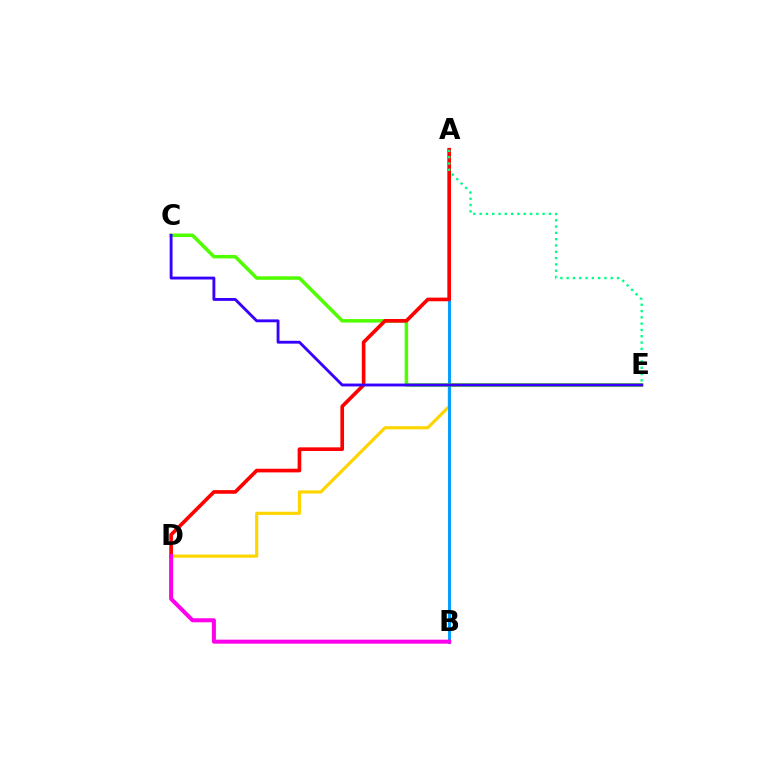{('D', 'E'): [{'color': '#ffd500', 'line_style': 'solid', 'thickness': 2.28}], ('A', 'B'): [{'color': '#009eff', 'line_style': 'solid', 'thickness': 2.11}], ('C', 'E'): [{'color': '#4fff00', 'line_style': 'solid', 'thickness': 2.52}, {'color': '#3700ff', 'line_style': 'solid', 'thickness': 2.06}], ('A', 'D'): [{'color': '#ff0000', 'line_style': 'solid', 'thickness': 2.63}], ('A', 'E'): [{'color': '#00ff86', 'line_style': 'dotted', 'thickness': 1.71}], ('B', 'D'): [{'color': '#ff00ed', 'line_style': 'solid', 'thickness': 2.9}]}